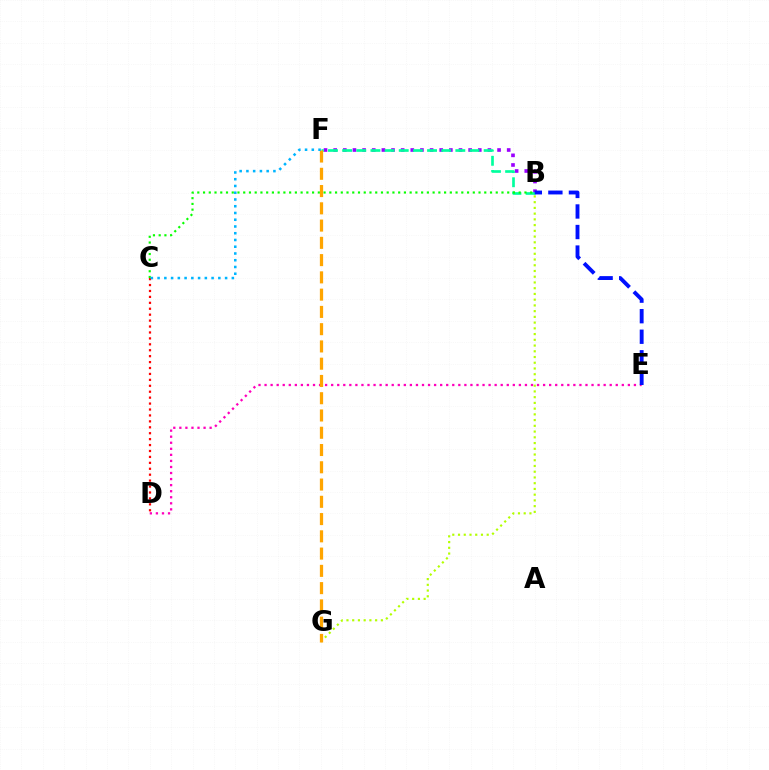{('B', 'F'): [{'color': '#9b00ff', 'line_style': 'dotted', 'thickness': 2.62}, {'color': '#00ff9d', 'line_style': 'dashed', 'thickness': 1.92}], ('B', 'G'): [{'color': '#b3ff00', 'line_style': 'dotted', 'thickness': 1.56}], ('C', 'D'): [{'color': '#ff0000', 'line_style': 'dotted', 'thickness': 1.61}], ('D', 'E'): [{'color': '#ff00bd', 'line_style': 'dotted', 'thickness': 1.65}], ('B', 'C'): [{'color': '#08ff00', 'line_style': 'dotted', 'thickness': 1.56}], ('F', 'G'): [{'color': '#ffa500', 'line_style': 'dashed', 'thickness': 2.35}], ('C', 'F'): [{'color': '#00b5ff', 'line_style': 'dotted', 'thickness': 1.83}], ('B', 'E'): [{'color': '#0010ff', 'line_style': 'dashed', 'thickness': 2.79}]}